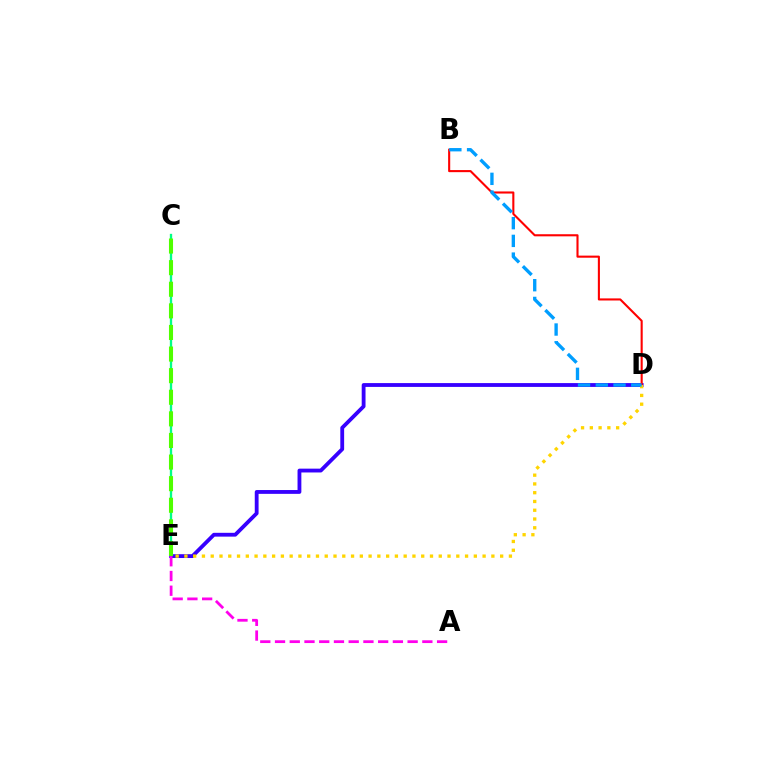{('C', 'E'): [{'color': '#00ff86', 'line_style': 'solid', 'thickness': 1.68}, {'color': '#4fff00', 'line_style': 'dashed', 'thickness': 2.93}], ('D', 'E'): [{'color': '#3700ff', 'line_style': 'solid', 'thickness': 2.75}, {'color': '#ffd500', 'line_style': 'dotted', 'thickness': 2.38}], ('B', 'D'): [{'color': '#ff0000', 'line_style': 'solid', 'thickness': 1.51}, {'color': '#009eff', 'line_style': 'dashed', 'thickness': 2.41}], ('A', 'E'): [{'color': '#ff00ed', 'line_style': 'dashed', 'thickness': 2.0}]}